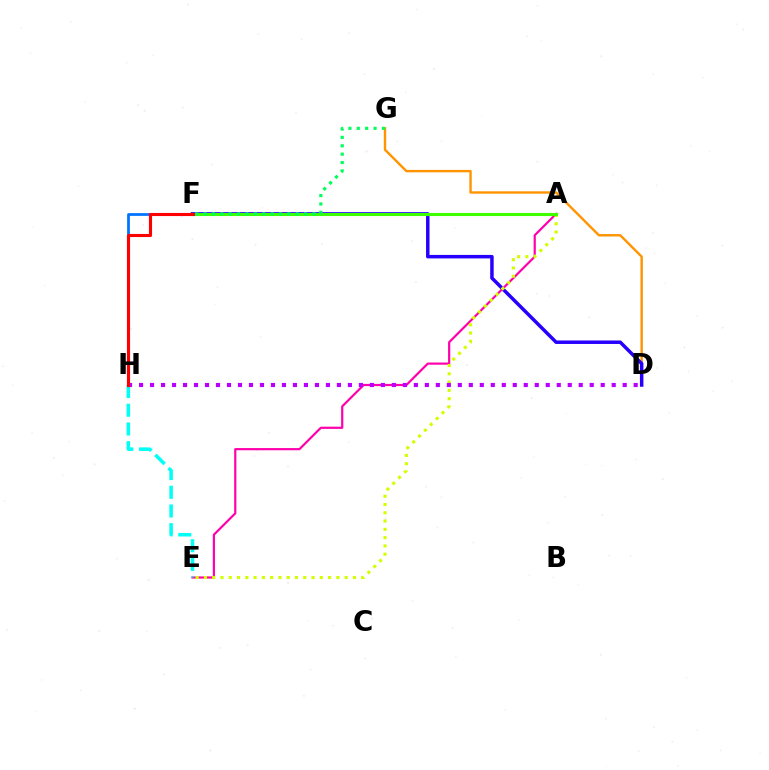{('D', 'G'): [{'color': '#ff9400', 'line_style': 'solid', 'thickness': 1.72}], ('D', 'F'): [{'color': '#2500ff', 'line_style': 'solid', 'thickness': 2.51}], ('F', 'H'): [{'color': '#0074ff', 'line_style': 'solid', 'thickness': 1.99}, {'color': '#ff0000', 'line_style': 'solid', 'thickness': 2.24}], ('A', 'E'): [{'color': '#ff00ac', 'line_style': 'solid', 'thickness': 1.58}, {'color': '#d1ff00', 'line_style': 'dotted', 'thickness': 2.25}], ('D', 'H'): [{'color': '#b900ff', 'line_style': 'dotted', 'thickness': 2.99}], ('A', 'F'): [{'color': '#3dff00', 'line_style': 'solid', 'thickness': 2.22}], ('E', 'H'): [{'color': '#00fff6', 'line_style': 'dashed', 'thickness': 2.54}], ('F', 'G'): [{'color': '#00ff5c', 'line_style': 'dotted', 'thickness': 2.28}]}